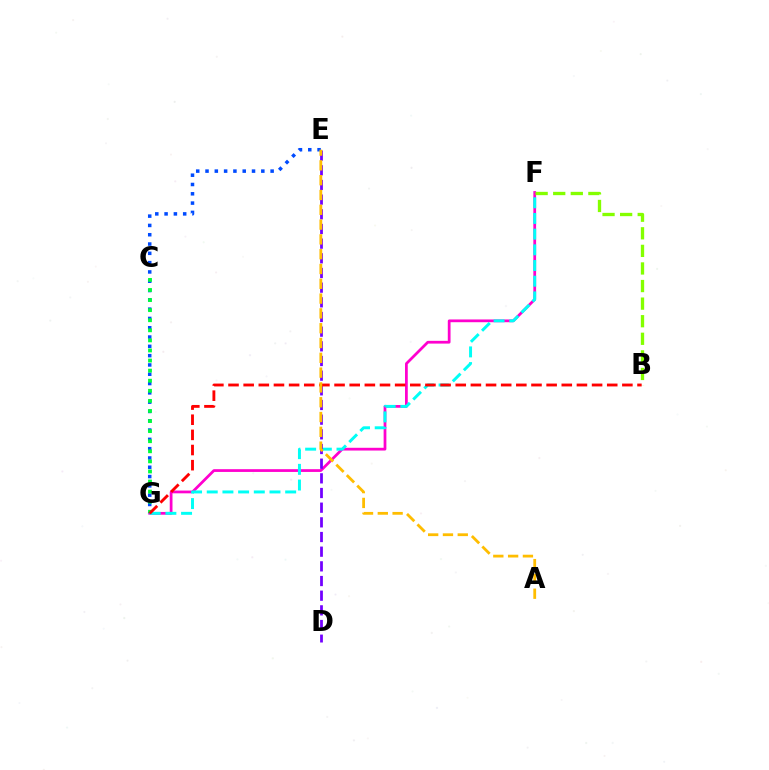{('F', 'G'): [{'color': '#ff00cf', 'line_style': 'solid', 'thickness': 1.98}, {'color': '#00fff6', 'line_style': 'dashed', 'thickness': 2.13}], ('E', 'G'): [{'color': '#004bff', 'line_style': 'dotted', 'thickness': 2.53}], ('C', 'G'): [{'color': '#00ff39', 'line_style': 'dotted', 'thickness': 2.74}], ('B', 'F'): [{'color': '#84ff00', 'line_style': 'dashed', 'thickness': 2.39}], ('D', 'E'): [{'color': '#7200ff', 'line_style': 'dashed', 'thickness': 1.99}], ('B', 'G'): [{'color': '#ff0000', 'line_style': 'dashed', 'thickness': 2.06}], ('A', 'E'): [{'color': '#ffbd00', 'line_style': 'dashed', 'thickness': 2.01}]}